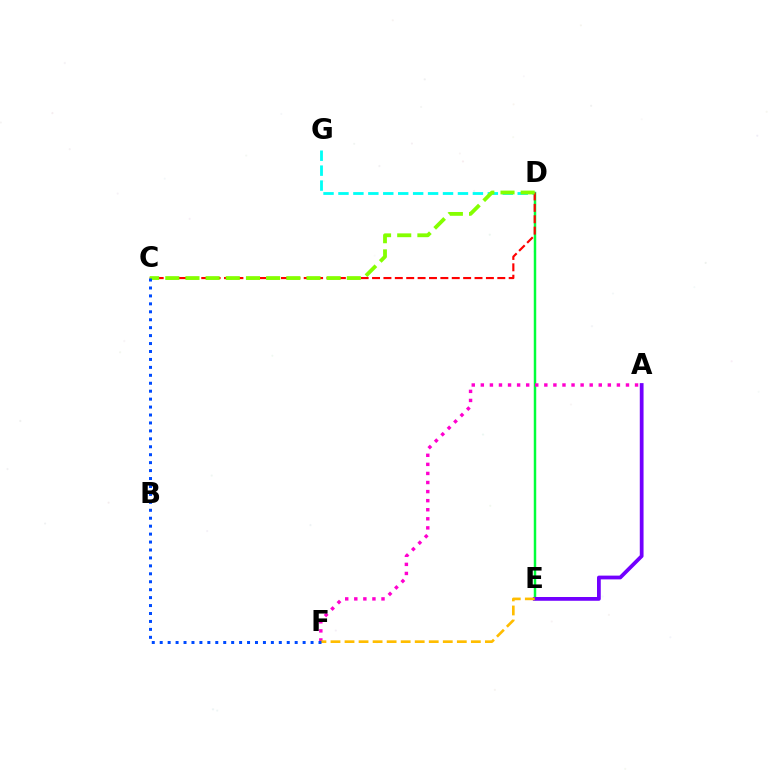{('D', 'E'): [{'color': '#00ff39', 'line_style': 'solid', 'thickness': 1.77}], ('A', 'E'): [{'color': '#7200ff', 'line_style': 'solid', 'thickness': 2.71}], ('D', 'G'): [{'color': '#00fff6', 'line_style': 'dashed', 'thickness': 2.03}], ('A', 'F'): [{'color': '#ff00cf', 'line_style': 'dotted', 'thickness': 2.46}], ('E', 'F'): [{'color': '#ffbd00', 'line_style': 'dashed', 'thickness': 1.91}], ('C', 'D'): [{'color': '#ff0000', 'line_style': 'dashed', 'thickness': 1.55}, {'color': '#84ff00', 'line_style': 'dashed', 'thickness': 2.74}], ('C', 'F'): [{'color': '#004bff', 'line_style': 'dotted', 'thickness': 2.16}]}